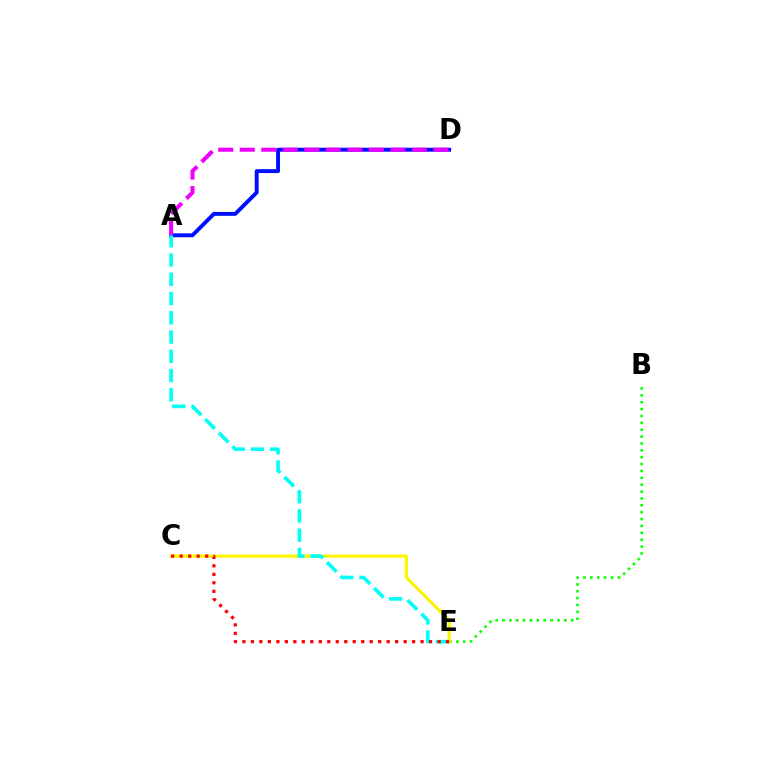{('B', 'E'): [{'color': '#08ff00', 'line_style': 'dotted', 'thickness': 1.87}], ('C', 'E'): [{'color': '#fcf500', 'line_style': 'solid', 'thickness': 2.27}, {'color': '#ff0000', 'line_style': 'dotted', 'thickness': 2.31}], ('A', 'D'): [{'color': '#0010ff', 'line_style': 'solid', 'thickness': 2.83}, {'color': '#ee00ff', 'line_style': 'dashed', 'thickness': 2.92}], ('A', 'E'): [{'color': '#00fff6', 'line_style': 'dashed', 'thickness': 2.62}]}